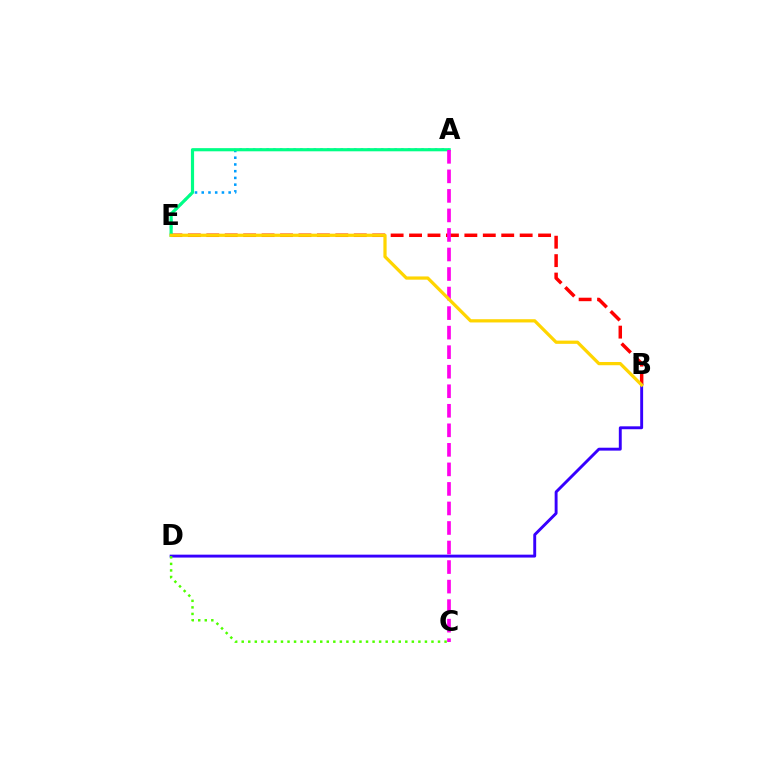{('B', 'E'): [{'color': '#ff0000', 'line_style': 'dashed', 'thickness': 2.5}, {'color': '#ffd500', 'line_style': 'solid', 'thickness': 2.33}], ('B', 'D'): [{'color': '#3700ff', 'line_style': 'solid', 'thickness': 2.09}], ('A', 'E'): [{'color': '#009eff', 'line_style': 'dotted', 'thickness': 1.83}, {'color': '#00ff86', 'line_style': 'solid', 'thickness': 2.28}], ('C', 'D'): [{'color': '#4fff00', 'line_style': 'dotted', 'thickness': 1.78}], ('A', 'C'): [{'color': '#ff00ed', 'line_style': 'dashed', 'thickness': 2.65}]}